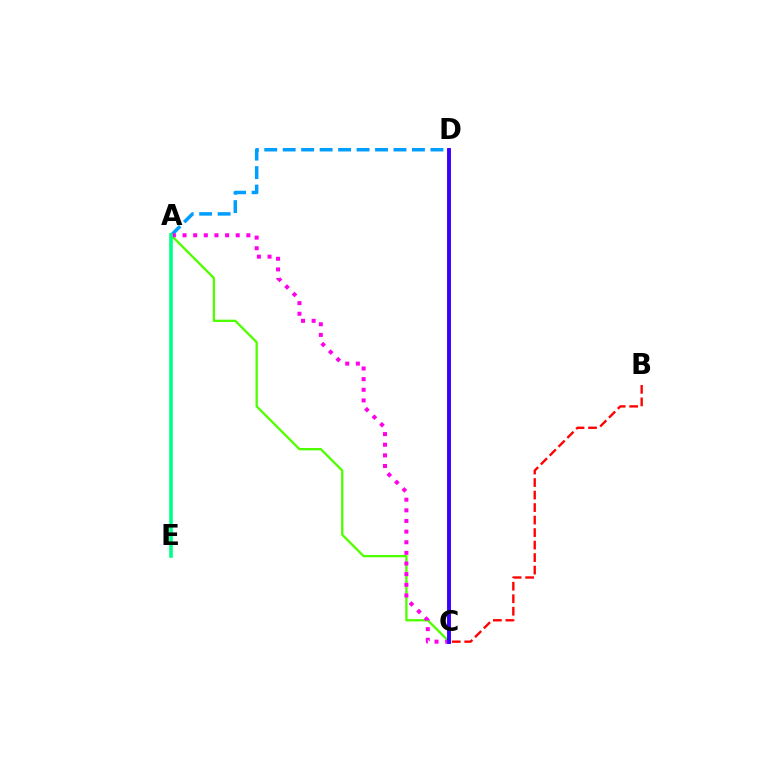{('B', 'C'): [{'color': '#ff0000', 'line_style': 'dashed', 'thickness': 1.7}], ('A', 'C'): [{'color': '#4fff00', 'line_style': 'solid', 'thickness': 1.67}, {'color': '#ff00ed', 'line_style': 'dotted', 'thickness': 2.89}], ('A', 'D'): [{'color': '#009eff', 'line_style': 'dashed', 'thickness': 2.51}], ('C', 'D'): [{'color': '#ffd500', 'line_style': 'dotted', 'thickness': 1.51}, {'color': '#3700ff', 'line_style': 'solid', 'thickness': 2.81}], ('A', 'E'): [{'color': '#00ff86', 'line_style': 'solid', 'thickness': 2.6}]}